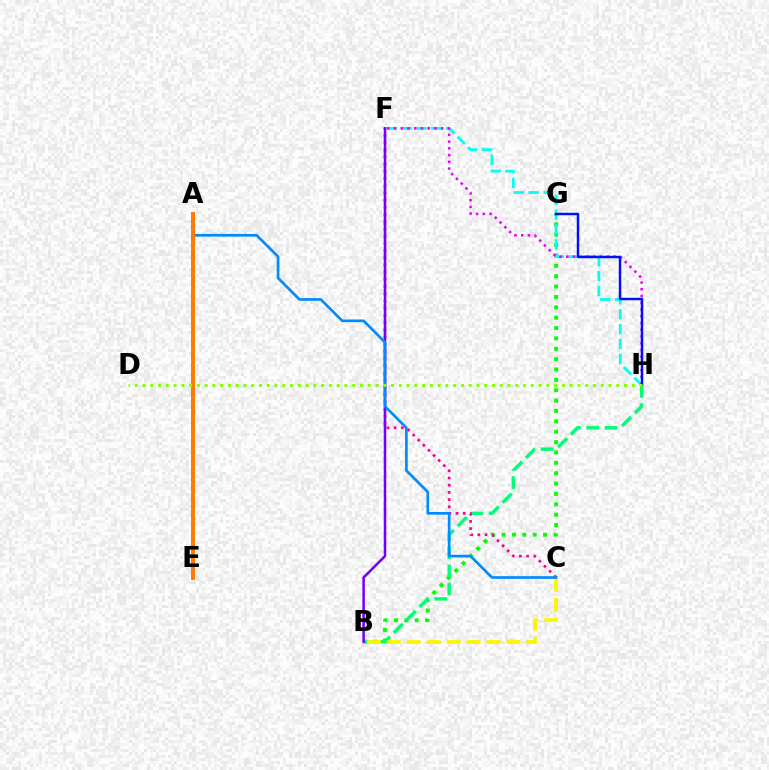{('B', 'G'): [{'color': '#08ff00', 'line_style': 'dotted', 'thickness': 2.82}], ('B', 'H'): [{'color': '#00ff74', 'line_style': 'dashed', 'thickness': 2.47}], ('A', 'E'): [{'color': '#ff0000', 'line_style': 'dashed', 'thickness': 2.57}, {'color': '#ff7c00', 'line_style': 'solid', 'thickness': 2.85}], ('C', 'F'): [{'color': '#ff0094', 'line_style': 'dotted', 'thickness': 1.96}], ('F', 'H'): [{'color': '#00fff6', 'line_style': 'dashed', 'thickness': 2.02}, {'color': '#ee00ff', 'line_style': 'dotted', 'thickness': 1.83}], ('B', 'C'): [{'color': '#fcf500', 'line_style': 'dashed', 'thickness': 2.71}], ('B', 'F'): [{'color': '#7200ff', 'line_style': 'solid', 'thickness': 1.82}], ('A', 'C'): [{'color': '#008cff', 'line_style': 'solid', 'thickness': 1.93}], ('G', 'H'): [{'color': '#0010ff', 'line_style': 'solid', 'thickness': 1.78}], ('D', 'H'): [{'color': '#84ff00', 'line_style': 'dotted', 'thickness': 2.11}]}